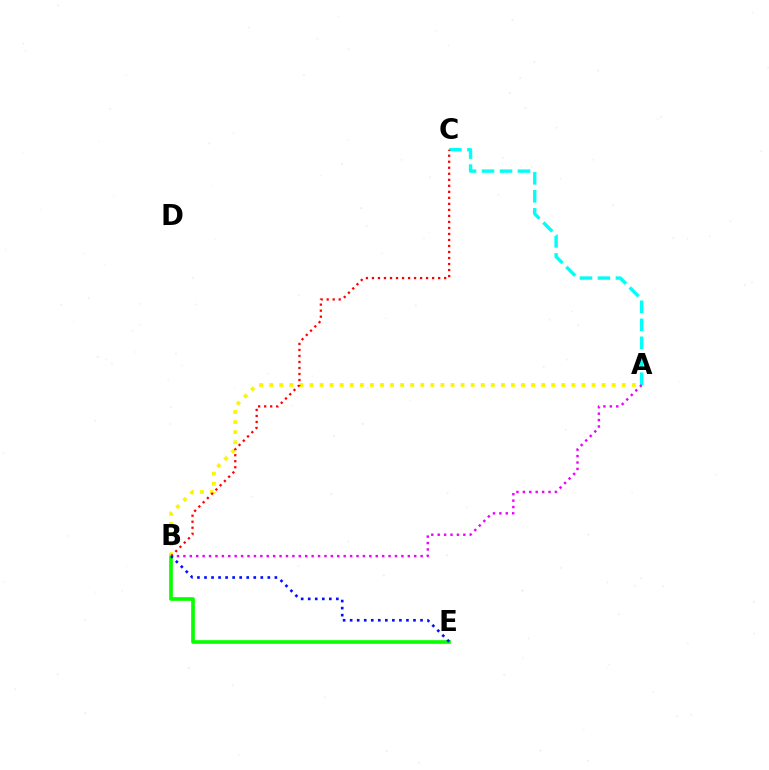{('B', 'E'): [{'color': '#08ff00', 'line_style': 'solid', 'thickness': 2.64}, {'color': '#0010ff', 'line_style': 'dotted', 'thickness': 1.91}], ('A', 'C'): [{'color': '#00fff6', 'line_style': 'dashed', 'thickness': 2.44}], ('A', 'B'): [{'color': '#fcf500', 'line_style': 'dotted', 'thickness': 2.74}, {'color': '#ee00ff', 'line_style': 'dotted', 'thickness': 1.74}], ('B', 'C'): [{'color': '#ff0000', 'line_style': 'dotted', 'thickness': 1.63}]}